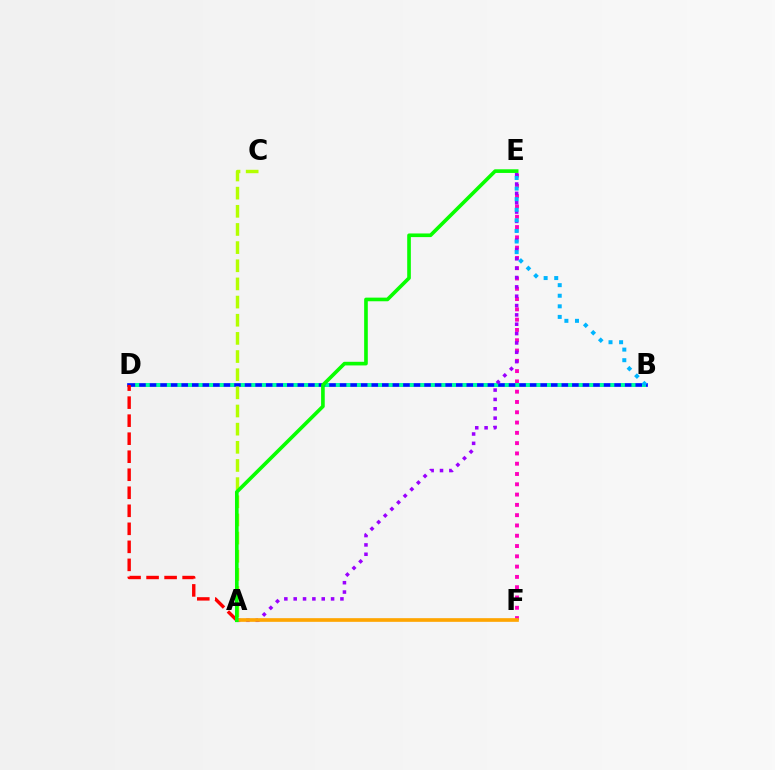{('B', 'D'): [{'color': '#0010ff', 'line_style': 'solid', 'thickness': 2.66}, {'color': '#00ff9d', 'line_style': 'dotted', 'thickness': 2.87}], ('A', 'C'): [{'color': '#b3ff00', 'line_style': 'dashed', 'thickness': 2.47}], ('E', 'F'): [{'color': '#ff00bd', 'line_style': 'dotted', 'thickness': 2.8}], ('A', 'E'): [{'color': '#9b00ff', 'line_style': 'dotted', 'thickness': 2.54}, {'color': '#08ff00', 'line_style': 'solid', 'thickness': 2.62}], ('A', 'D'): [{'color': '#ff0000', 'line_style': 'dashed', 'thickness': 2.45}], ('B', 'E'): [{'color': '#00b5ff', 'line_style': 'dotted', 'thickness': 2.88}], ('A', 'F'): [{'color': '#ffa500', 'line_style': 'solid', 'thickness': 2.64}]}